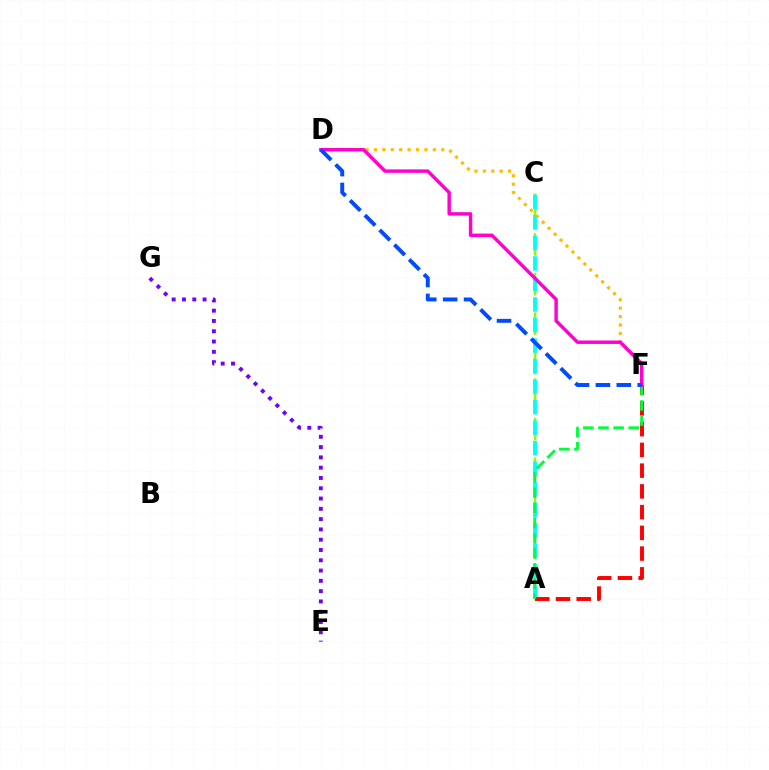{('A', 'C'): [{'color': '#84ff00', 'line_style': 'dashed', 'thickness': 1.79}, {'color': '#00fff6', 'line_style': 'dashed', 'thickness': 2.79}], ('E', 'G'): [{'color': '#7200ff', 'line_style': 'dotted', 'thickness': 2.8}], ('A', 'F'): [{'color': '#ff0000', 'line_style': 'dashed', 'thickness': 2.82}, {'color': '#00ff39', 'line_style': 'dashed', 'thickness': 2.06}], ('D', 'F'): [{'color': '#ffbd00', 'line_style': 'dotted', 'thickness': 2.29}, {'color': '#ff00cf', 'line_style': 'solid', 'thickness': 2.47}, {'color': '#004bff', 'line_style': 'dashed', 'thickness': 2.84}]}